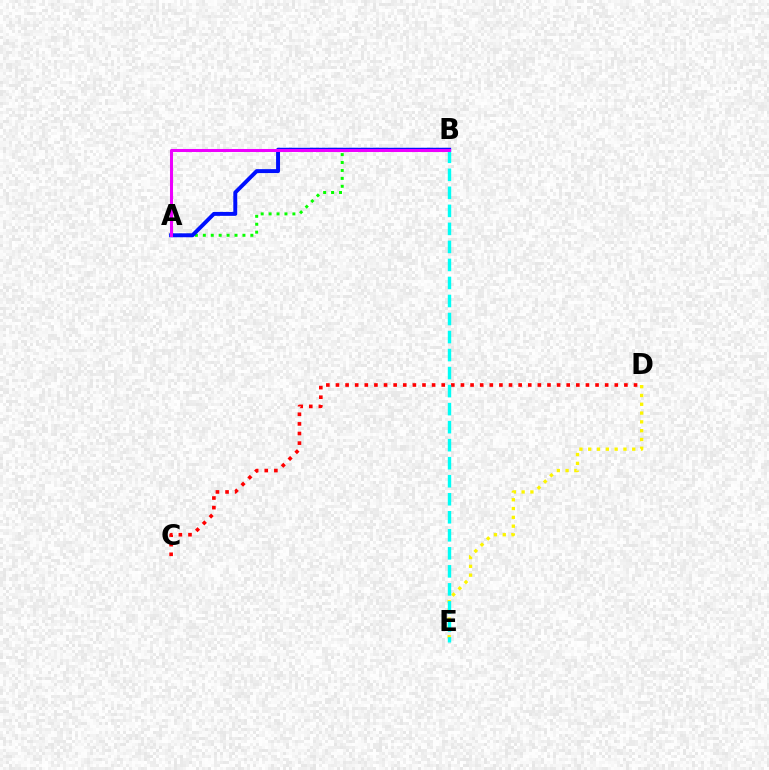{('A', 'B'): [{'color': '#08ff00', 'line_style': 'dotted', 'thickness': 2.15}, {'color': '#0010ff', 'line_style': 'solid', 'thickness': 2.83}, {'color': '#ee00ff', 'line_style': 'solid', 'thickness': 2.19}], ('D', 'E'): [{'color': '#fcf500', 'line_style': 'dotted', 'thickness': 2.39}], ('C', 'D'): [{'color': '#ff0000', 'line_style': 'dotted', 'thickness': 2.61}], ('B', 'E'): [{'color': '#00fff6', 'line_style': 'dashed', 'thickness': 2.45}]}